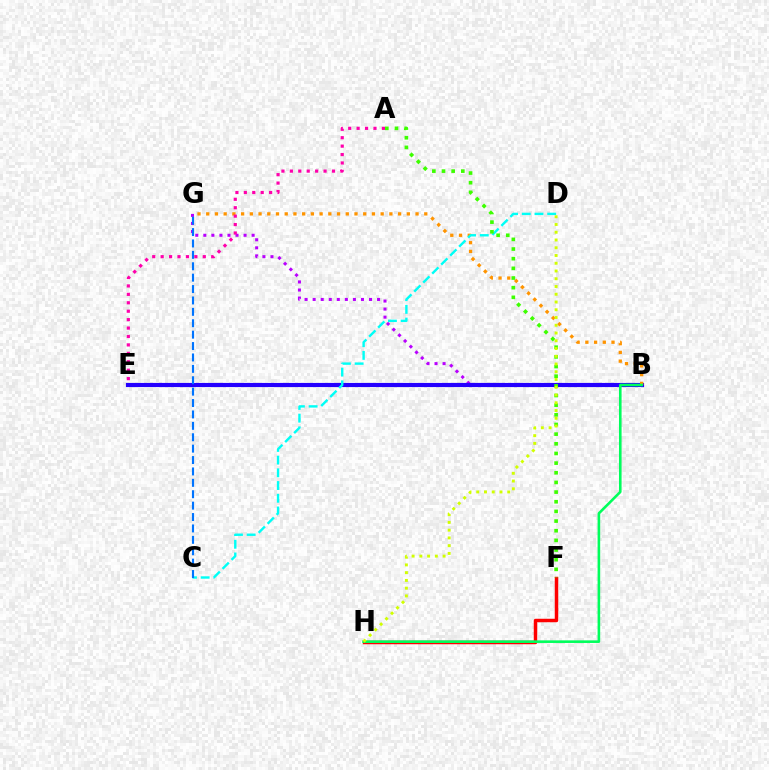{('B', 'G'): [{'color': '#b900ff', 'line_style': 'dotted', 'thickness': 2.19}, {'color': '#ff9400', 'line_style': 'dotted', 'thickness': 2.37}], ('F', 'H'): [{'color': '#ff0000', 'line_style': 'solid', 'thickness': 2.5}], ('B', 'E'): [{'color': '#2500ff', 'line_style': 'solid', 'thickness': 2.99}], ('C', 'D'): [{'color': '#00fff6', 'line_style': 'dashed', 'thickness': 1.73}], ('A', 'E'): [{'color': '#ff00ac', 'line_style': 'dotted', 'thickness': 2.29}], ('B', 'H'): [{'color': '#00ff5c', 'line_style': 'solid', 'thickness': 1.88}], ('C', 'G'): [{'color': '#0074ff', 'line_style': 'dashed', 'thickness': 1.55}], ('A', 'F'): [{'color': '#3dff00', 'line_style': 'dotted', 'thickness': 2.62}], ('D', 'H'): [{'color': '#d1ff00', 'line_style': 'dotted', 'thickness': 2.11}]}